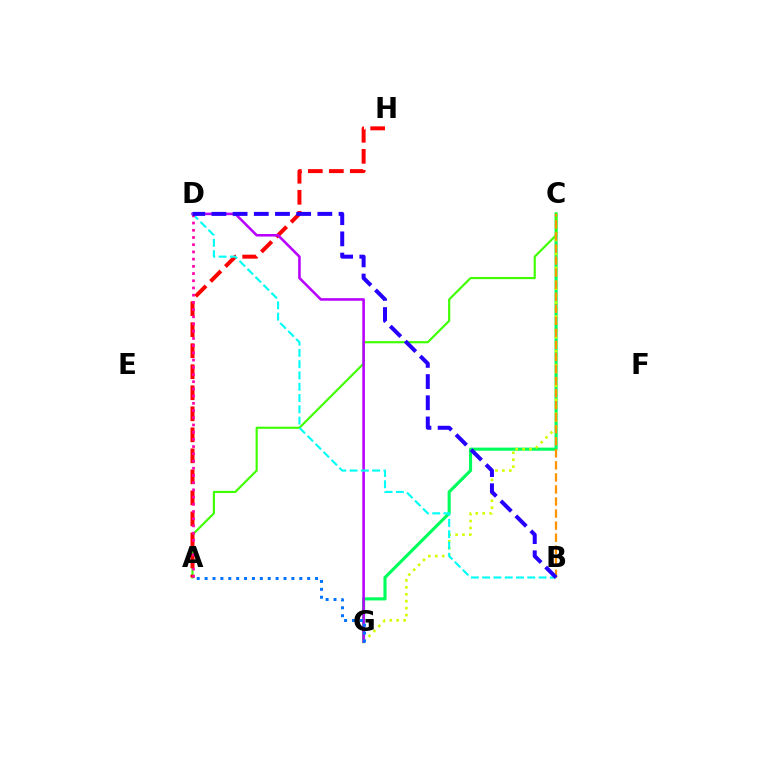{('C', 'G'): [{'color': '#00ff5c', 'line_style': 'solid', 'thickness': 2.25}, {'color': '#d1ff00', 'line_style': 'dotted', 'thickness': 1.89}], ('A', 'C'): [{'color': '#3dff00', 'line_style': 'solid', 'thickness': 1.55}], ('A', 'H'): [{'color': '#ff0000', 'line_style': 'dashed', 'thickness': 2.86}], ('B', 'C'): [{'color': '#ff9400', 'line_style': 'dashed', 'thickness': 1.64}], ('D', 'G'): [{'color': '#b900ff', 'line_style': 'solid', 'thickness': 1.85}], ('B', 'D'): [{'color': '#00fff6', 'line_style': 'dashed', 'thickness': 1.53}, {'color': '#2500ff', 'line_style': 'dashed', 'thickness': 2.88}], ('A', 'G'): [{'color': '#0074ff', 'line_style': 'dotted', 'thickness': 2.14}], ('A', 'D'): [{'color': '#ff00ac', 'line_style': 'dotted', 'thickness': 1.96}]}